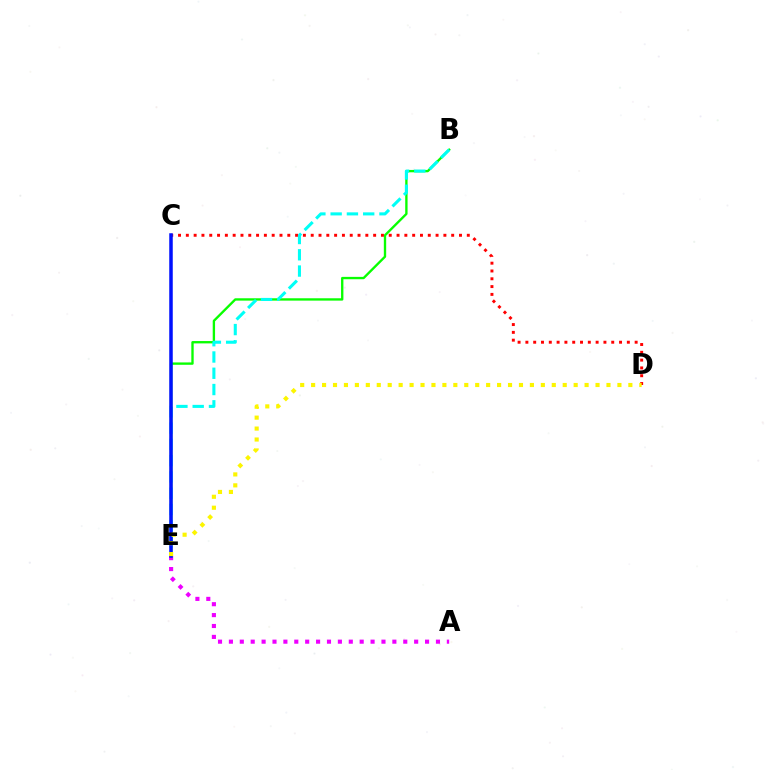{('A', 'E'): [{'color': '#ee00ff', 'line_style': 'dotted', 'thickness': 2.96}], ('B', 'E'): [{'color': '#08ff00', 'line_style': 'solid', 'thickness': 1.69}, {'color': '#00fff6', 'line_style': 'dashed', 'thickness': 2.21}], ('C', 'D'): [{'color': '#ff0000', 'line_style': 'dotted', 'thickness': 2.12}], ('C', 'E'): [{'color': '#0010ff', 'line_style': 'solid', 'thickness': 2.53}], ('D', 'E'): [{'color': '#fcf500', 'line_style': 'dotted', 'thickness': 2.97}]}